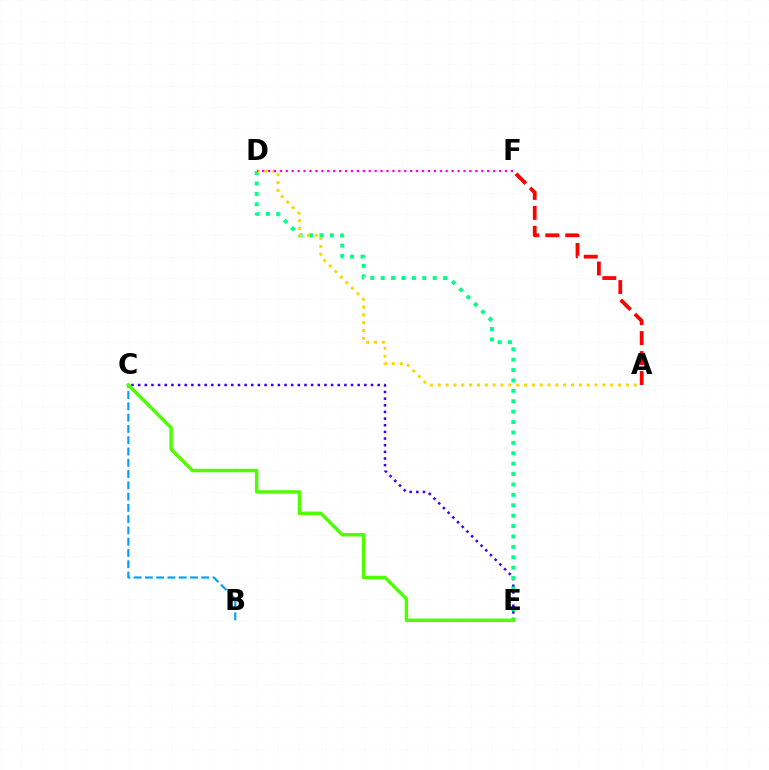{('C', 'E'): [{'color': '#3700ff', 'line_style': 'dotted', 'thickness': 1.81}, {'color': '#4fff00', 'line_style': 'solid', 'thickness': 2.49}], ('D', 'E'): [{'color': '#00ff86', 'line_style': 'dotted', 'thickness': 2.83}], ('B', 'C'): [{'color': '#009eff', 'line_style': 'dashed', 'thickness': 1.53}], ('A', 'F'): [{'color': '#ff0000', 'line_style': 'dashed', 'thickness': 2.71}], ('A', 'D'): [{'color': '#ffd500', 'line_style': 'dotted', 'thickness': 2.13}], ('D', 'F'): [{'color': '#ff00ed', 'line_style': 'dotted', 'thickness': 1.61}]}